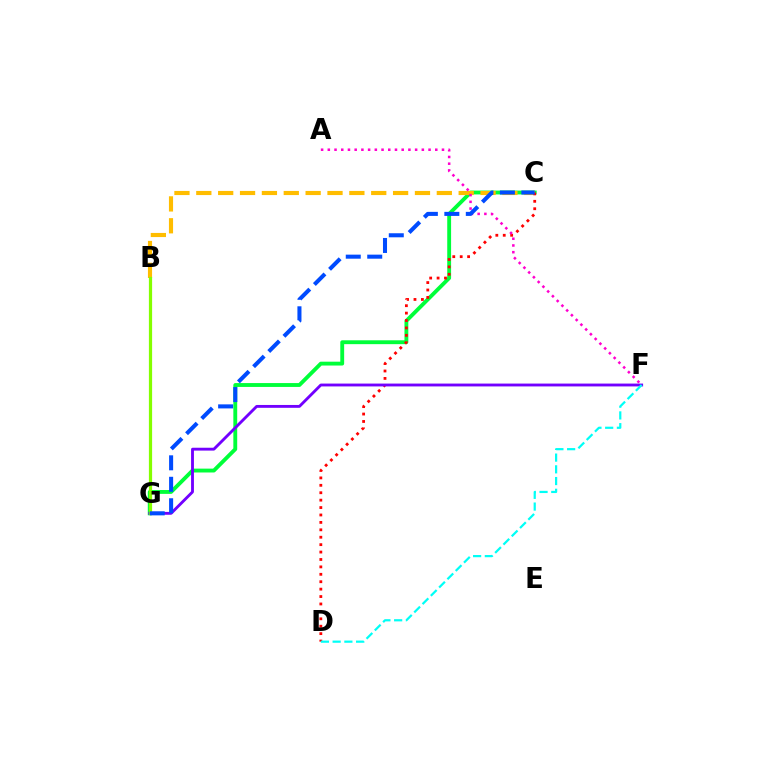{('C', 'G'): [{'color': '#00ff39', 'line_style': 'solid', 'thickness': 2.78}, {'color': '#004bff', 'line_style': 'dashed', 'thickness': 2.92}], ('B', 'C'): [{'color': '#ffbd00', 'line_style': 'dashed', 'thickness': 2.97}], ('C', 'D'): [{'color': '#ff0000', 'line_style': 'dotted', 'thickness': 2.01}], ('F', 'G'): [{'color': '#7200ff', 'line_style': 'solid', 'thickness': 2.05}], ('A', 'F'): [{'color': '#ff00cf', 'line_style': 'dotted', 'thickness': 1.82}], ('B', 'G'): [{'color': '#84ff00', 'line_style': 'solid', 'thickness': 2.31}], ('D', 'F'): [{'color': '#00fff6', 'line_style': 'dashed', 'thickness': 1.59}]}